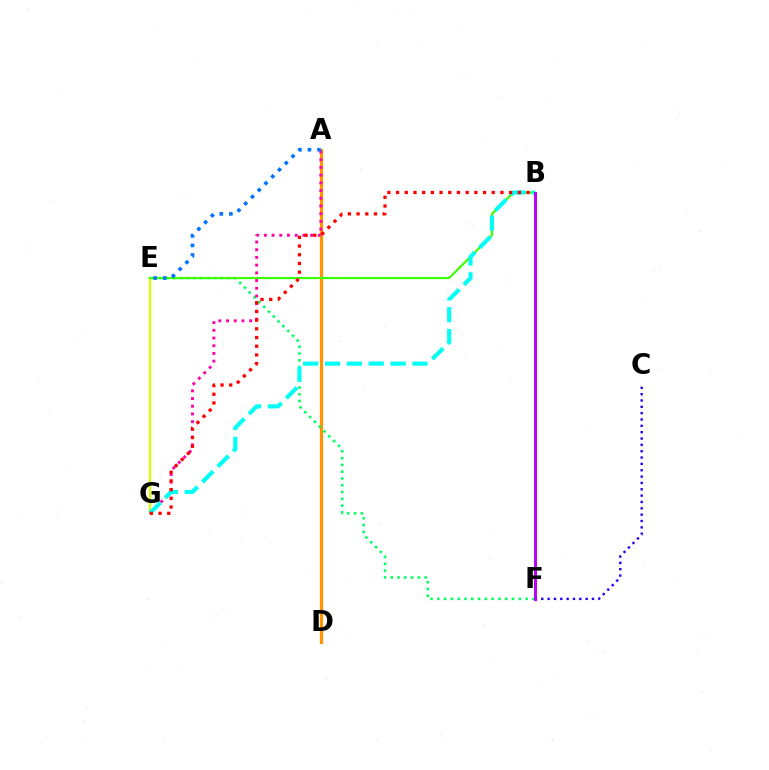{('A', 'D'): [{'color': '#ff9400', 'line_style': 'solid', 'thickness': 2.32}], ('C', 'F'): [{'color': '#2500ff', 'line_style': 'dotted', 'thickness': 1.72}], ('E', 'F'): [{'color': '#00ff5c', 'line_style': 'dotted', 'thickness': 1.85}], ('E', 'G'): [{'color': '#d1ff00', 'line_style': 'solid', 'thickness': 1.65}], ('B', 'E'): [{'color': '#3dff00', 'line_style': 'solid', 'thickness': 1.56}], ('A', 'G'): [{'color': '#ff00ac', 'line_style': 'dotted', 'thickness': 2.09}], ('B', 'G'): [{'color': '#00fff6', 'line_style': 'dashed', 'thickness': 2.97}, {'color': '#ff0000', 'line_style': 'dotted', 'thickness': 2.36}], ('A', 'E'): [{'color': '#0074ff', 'line_style': 'dotted', 'thickness': 2.6}], ('B', 'F'): [{'color': '#b900ff', 'line_style': 'solid', 'thickness': 2.14}]}